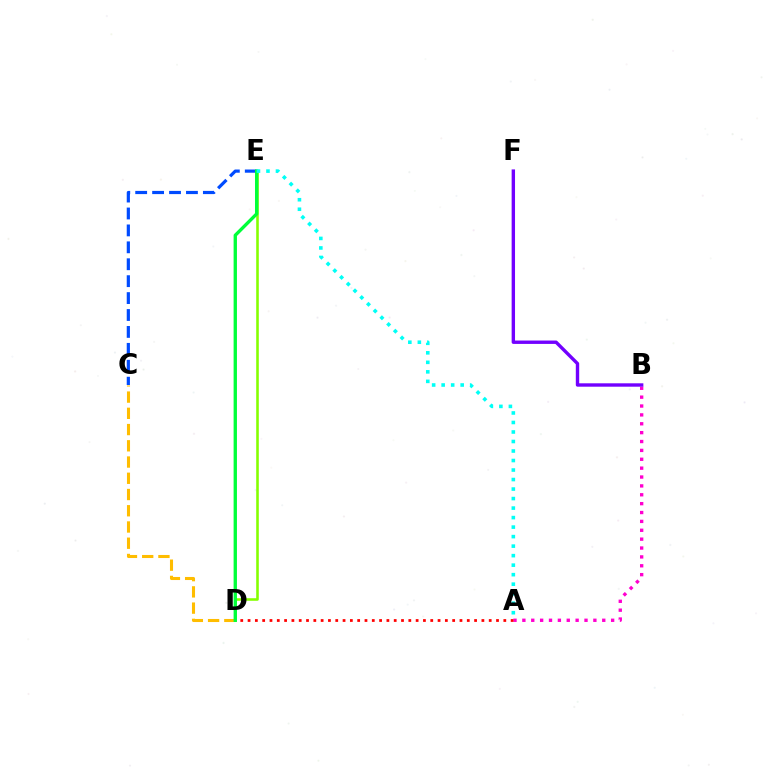{('D', 'E'): [{'color': '#84ff00', 'line_style': 'solid', 'thickness': 1.86}, {'color': '#00ff39', 'line_style': 'solid', 'thickness': 2.41}], ('C', 'E'): [{'color': '#004bff', 'line_style': 'dashed', 'thickness': 2.3}], ('C', 'D'): [{'color': '#ffbd00', 'line_style': 'dashed', 'thickness': 2.21}], ('A', 'B'): [{'color': '#ff00cf', 'line_style': 'dotted', 'thickness': 2.41}], ('B', 'F'): [{'color': '#7200ff', 'line_style': 'solid', 'thickness': 2.44}], ('A', 'D'): [{'color': '#ff0000', 'line_style': 'dotted', 'thickness': 1.99}], ('A', 'E'): [{'color': '#00fff6', 'line_style': 'dotted', 'thickness': 2.58}]}